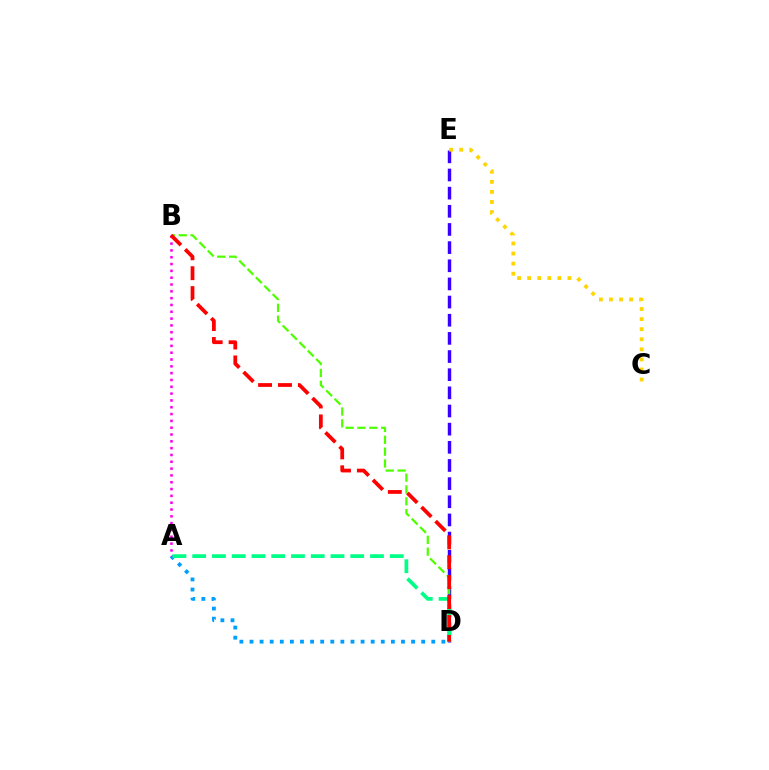{('D', 'E'): [{'color': '#3700ff', 'line_style': 'dashed', 'thickness': 2.47}], ('B', 'D'): [{'color': '#4fff00', 'line_style': 'dashed', 'thickness': 1.61}, {'color': '#ff0000', 'line_style': 'dashed', 'thickness': 2.71}], ('A', 'D'): [{'color': '#009eff', 'line_style': 'dotted', 'thickness': 2.74}, {'color': '#00ff86', 'line_style': 'dashed', 'thickness': 2.68}], ('A', 'B'): [{'color': '#ff00ed', 'line_style': 'dotted', 'thickness': 1.85}], ('C', 'E'): [{'color': '#ffd500', 'line_style': 'dotted', 'thickness': 2.74}]}